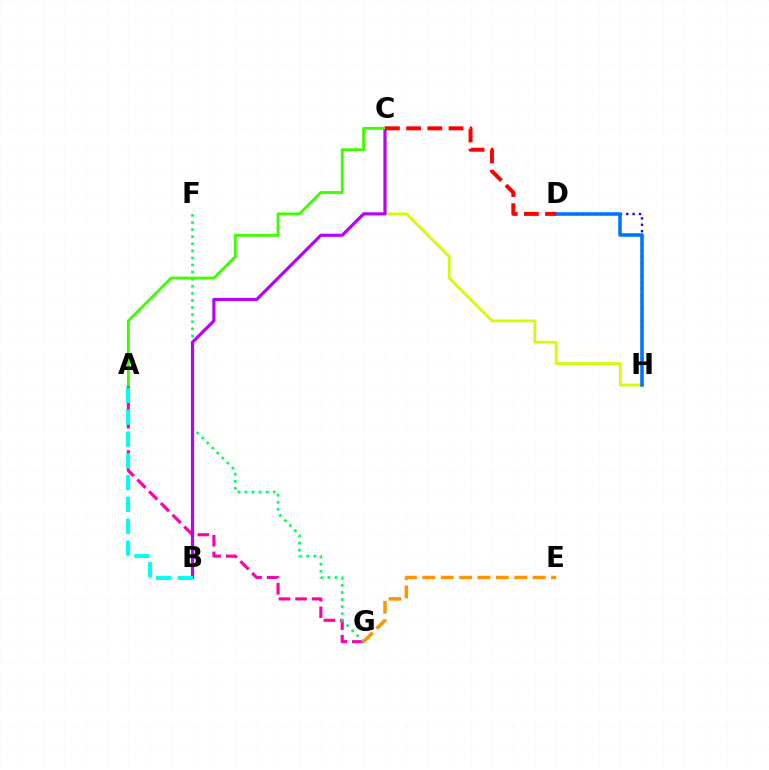{('C', 'H'): [{'color': '#d1ff00', 'line_style': 'solid', 'thickness': 2.02}], ('D', 'H'): [{'color': '#2500ff', 'line_style': 'dotted', 'thickness': 1.73}, {'color': '#0074ff', 'line_style': 'solid', 'thickness': 2.56}], ('A', 'G'): [{'color': '#ff00ac', 'line_style': 'dashed', 'thickness': 2.25}], ('F', 'G'): [{'color': '#00ff5c', 'line_style': 'dotted', 'thickness': 1.93}], ('B', 'C'): [{'color': '#b900ff', 'line_style': 'solid', 'thickness': 2.28}], ('E', 'G'): [{'color': '#ff9400', 'line_style': 'dashed', 'thickness': 2.5}], ('A', 'C'): [{'color': '#3dff00', 'line_style': 'solid', 'thickness': 2.07}], ('C', 'D'): [{'color': '#ff0000', 'line_style': 'dashed', 'thickness': 2.88}], ('A', 'B'): [{'color': '#00fff6', 'line_style': 'dashed', 'thickness': 2.96}]}